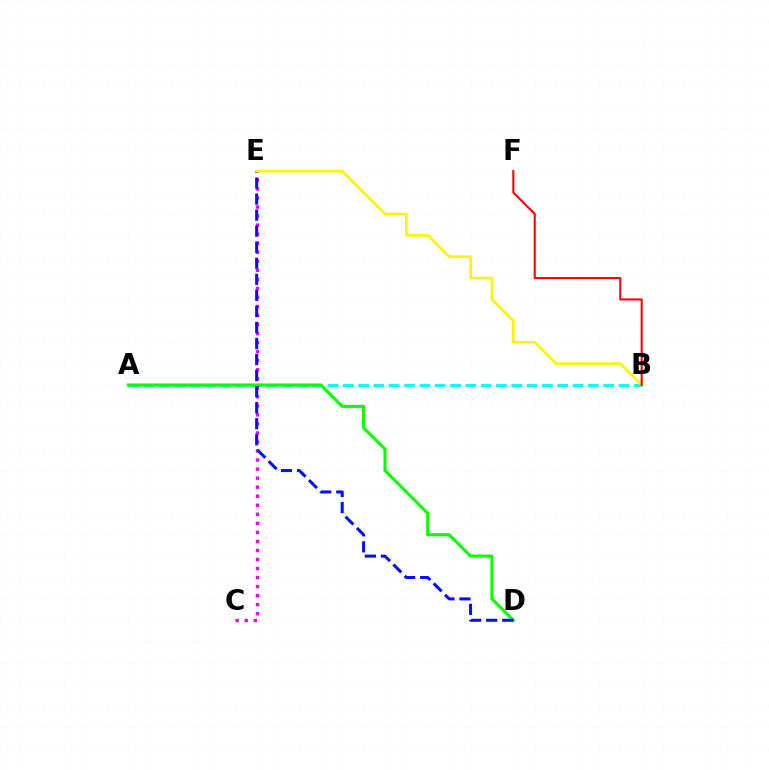{('A', 'B'): [{'color': '#00fff6', 'line_style': 'dashed', 'thickness': 2.08}], ('C', 'E'): [{'color': '#ee00ff', 'line_style': 'dotted', 'thickness': 2.46}], ('A', 'D'): [{'color': '#08ff00', 'line_style': 'solid', 'thickness': 2.24}], ('D', 'E'): [{'color': '#0010ff', 'line_style': 'dashed', 'thickness': 2.18}], ('B', 'E'): [{'color': '#fcf500', 'line_style': 'solid', 'thickness': 1.92}], ('B', 'F'): [{'color': '#ff0000', 'line_style': 'solid', 'thickness': 1.5}]}